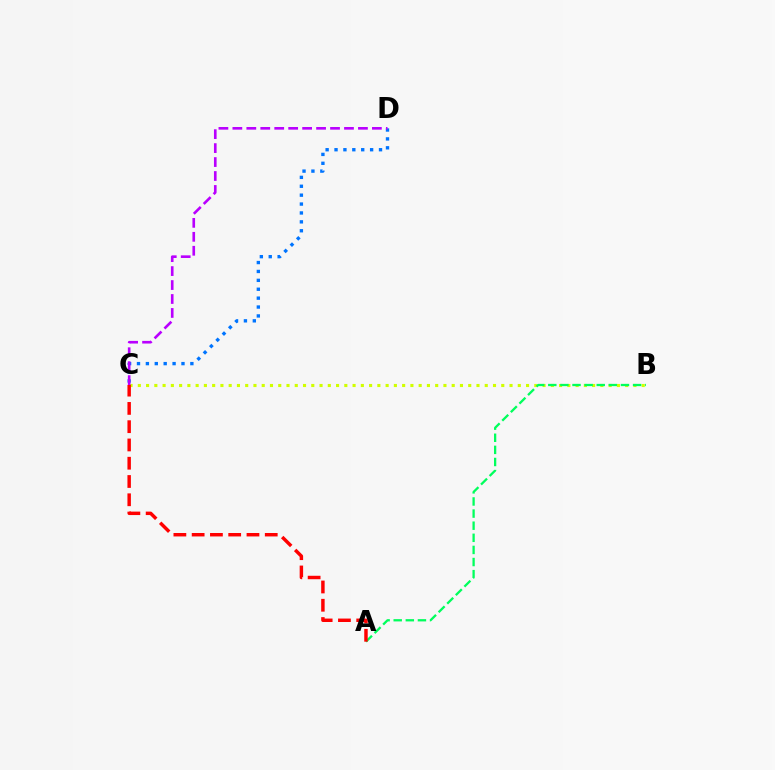{('B', 'C'): [{'color': '#d1ff00', 'line_style': 'dotted', 'thickness': 2.24}], ('C', 'D'): [{'color': '#0074ff', 'line_style': 'dotted', 'thickness': 2.42}, {'color': '#b900ff', 'line_style': 'dashed', 'thickness': 1.9}], ('A', 'B'): [{'color': '#00ff5c', 'line_style': 'dashed', 'thickness': 1.65}], ('A', 'C'): [{'color': '#ff0000', 'line_style': 'dashed', 'thickness': 2.48}]}